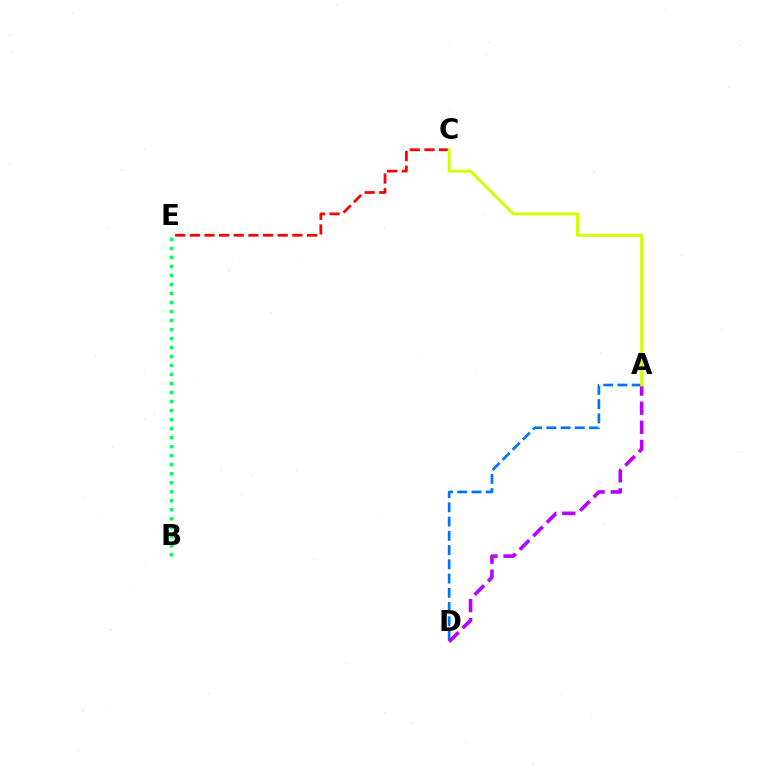{('A', 'D'): [{'color': '#0074ff', 'line_style': 'dashed', 'thickness': 1.93}, {'color': '#b900ff', 'line_style': 'dashed', 'thickness': 2.6}], ('B', 'E'): [{'color': '#00ff5c', 'line_style': 'dotted', 'thickness': 2.45}], ('C', 'E'): [{'color': '#ff0000', 'line_style': 'dashed', 'thickness': 1.99}], ('A', 'C'): [{'color': '#d1ff00', 'line_style': 'solid', 'thickness': 2.12}]}